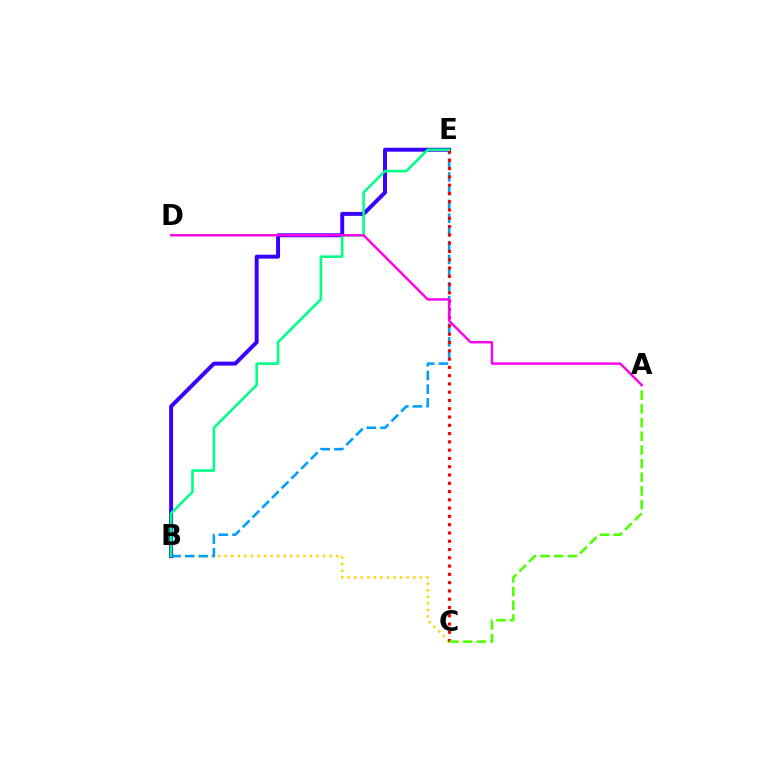{('B', 'C'): [{'color': '#ffd500', 'line_style': 'dotted', 'thickness': 1.78}], ('B', 'E'): [{'color': '#009eff', 'line_style': 'dashed', 'thickness': 1.87}, {'color': '#3700ff', 'line_style': 'solid', 'thickness': 2.84}, {'color': '#00ff86', 'line_style': 'solid', 'thickness': 1.85}], ('C', 'E'): [{'color': '#ff0000', 'line_style': 'dotted', 'thickness': 2.25}], ('A', 'C'): [{'color': '#4fff00', 'line_style': 'dashed', 'thickness': 1.86}], ('A', 'D'): [{'color': '#ff00ed', 'line_style': 'solid', 'thickness': 1.74}]}